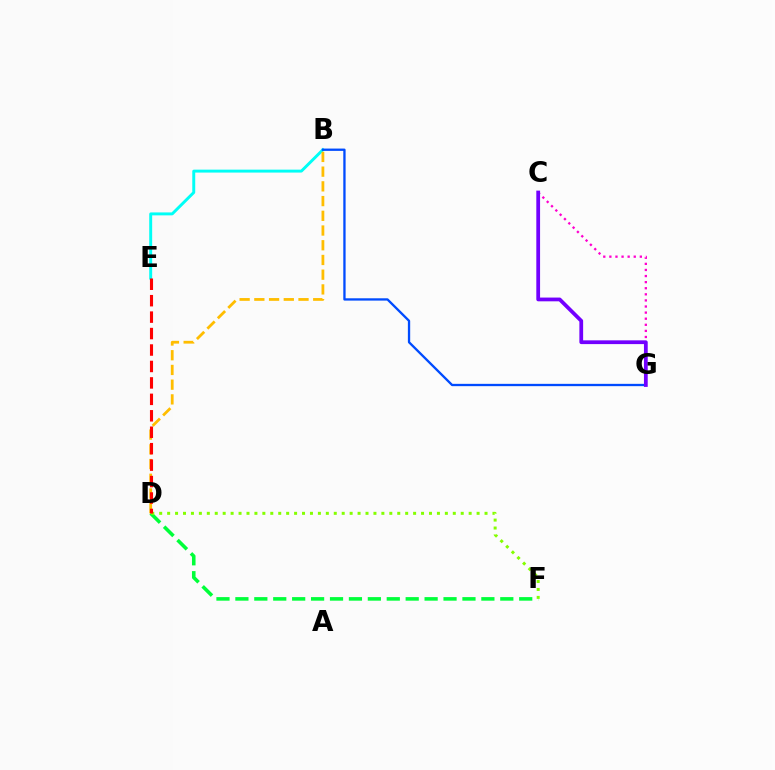{('C', 'G'): [{'color': '#ff00cf', 'line_style': 'dotted', 'thickness': 1.66}, {'color': '#7200ff', 'line_style': 'solid', 'thickness': 2.71}], ('D', 'F'): [{'color': '#00ff39', 'line_style': 'dashed', 'thickness': 2.57}, {'color': '#84ff00', 'line_style': 'dotted', 'thickness': 2.16}], ('B', 'E'): [{'color': '#00fff6', 'line_style': 'solid', 'thickness': 2.11}], ('B', 'G'): [{'color': '#004bff', 'line_style': 'solid', 'thickness': 1.67}], ('B', 'D'): [{'color': '#ffbd00', 'line_style': 'dashed', 'thickness': 2.0}], ('D', 'E'): [{'color': '#ff0000', 'line_style': 'dashed', 'thickness': 2.23}]}